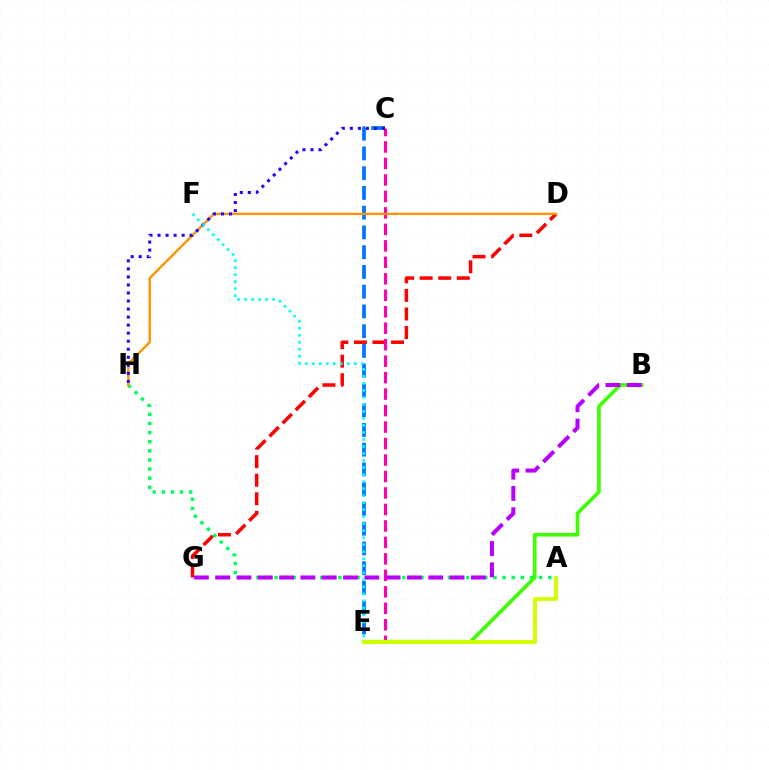{('D', 'G'): [{'color': '#ff0000', 'line_style': 'dashed', 'thickness': 2.52}], ('A', 'H'): [{'color': '#00ff5c', 'line_style': 'dotted', 'thickness': 2.48}], ('C', 'E'): [{'color': '#0074ff', 'line_style': 'dashed', 'thickness': 2.68}, {'color': '#ff00ac', 'line_style': 'dashed', 'thickness': 2.24}], ('B', 'E'): [{'color': '#3dff00', 'line_style': 'solid', 'thickness': 2.62}], ('A', 'E'): [{'color': '#d1ff00', 'line_style': 'solid', 'thickness': 2.81}], ('B', 'G'): [{'color': '#b900ff', 'line_style': 'dashed', 'thickness': 2.89}], ('D', 'H'): [{'color': '#ff9400', 'line_style': 'solid', 'thickness': 1.7}], ('C', 'H'): [{'color': '#2500ff', 'line_style': 'dotted', 'thickness': 2.18}], ('E', 'F'): [{'color': '#00fff6', 'line_style': 'dotted', 'thickness': 1.91}]}